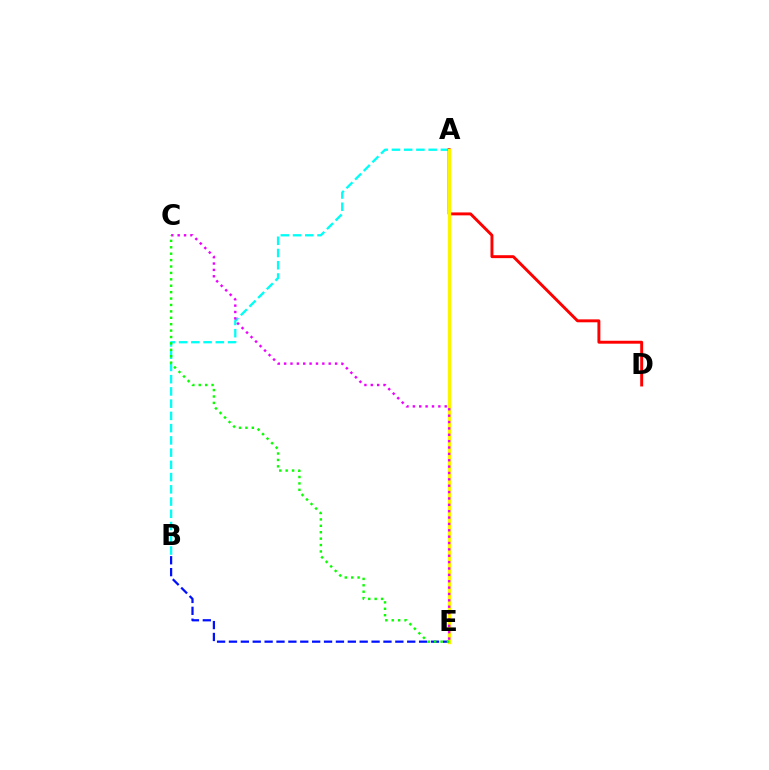{('A', 'B'): [{'color': '#00fff6', 'line_style': 'dashed', 'thickness': 1.66}], ('A', 'D'): [{'color': '#ff0000', 'line_style': 'solid', 'thickness': 2.11}], ('B', 'E'): [{'color': '#0010ff', 'line_style': 'dashed', 'thickness': 1.61}], ('A', 'E'): [{'color': '#fcf500', 'line_style': 'solid', 'thickness': 2.43}], ('C', 'E'): [{'color': '#ee00ff', 'line_style': 'dotted', 'thickness': 1.73}, {'color': '#08ff00', 'line_style': 'dotted', 'thickness': 1.74}]}